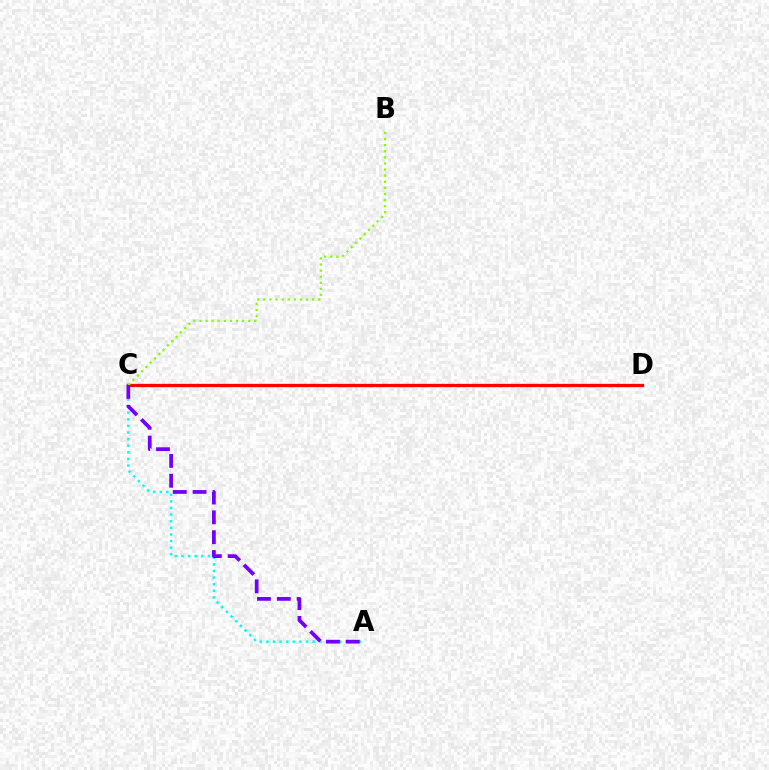{('A', 'C'): [{'color': '#00fff6', 'line_style': 'dotted', 'thickness': 1.8}, {'color': '#7200ff', 'line_style': 'dashed', 'thickness': 2.7}], ('C', 'D'): [{'color': '#ff0000', 'line_style': 'solid', 'thickness': 2.37}], ('B', 'C'): [{'color': '#84ff00', 'line_style': 'dotted', 'thickness': 1.66}]}